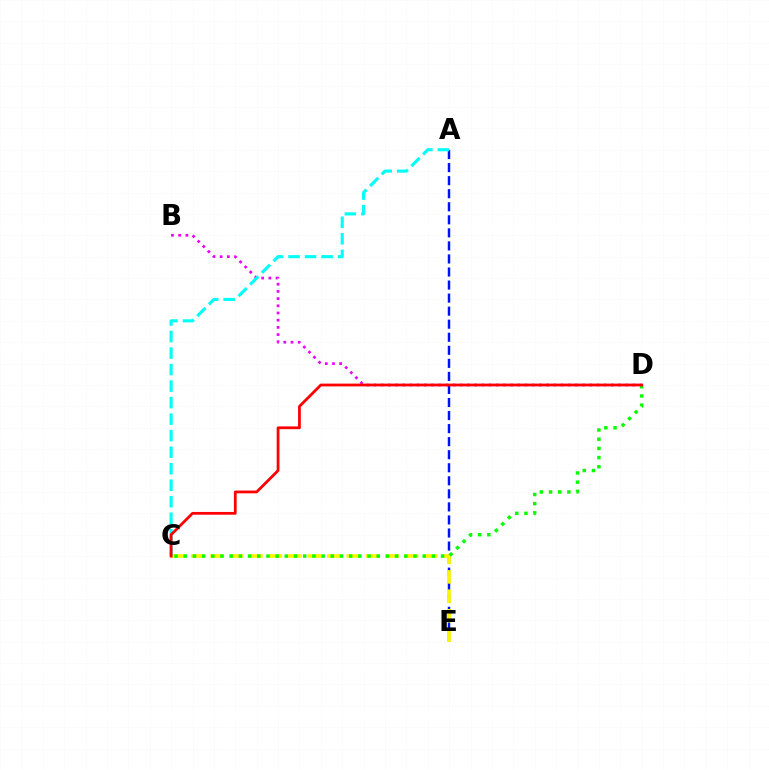{('B', 'D'): [{'color': '#ee00ff', 'line_style': 'dotted', 'thickness': 1.95}], ('A', 'E'): [{'color': '#0010ff', 'line_style': 'dashed', 'thickness': 1.77}], ('C', 'E'): [{'color': '#fcf500', 'line_style': 'dashed', 'thickness': 2.64}], ('A', 'C'): [{'color': '#00fff6', 'line_style': 'dashed', 'thickness': 2.24}], ('C', 'D'): [{'color': '#08ff00', 'line_style': 'dotted', 'thickness': 2.5}, {'color': '#ff0000', 'line_style': 'solid', 'thickness': 1.99}]}